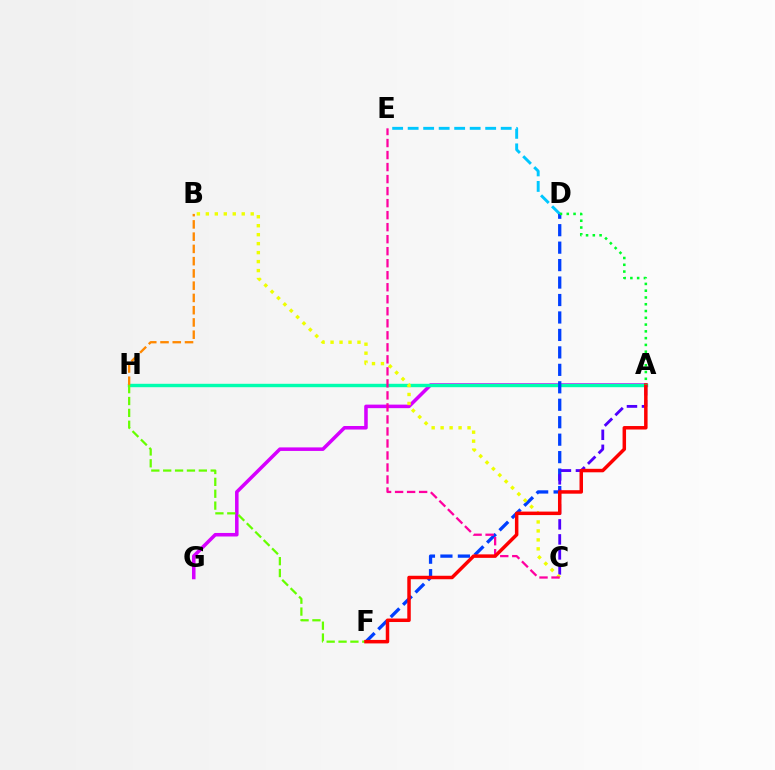{('A', 'G'): [{'color': '#d600ff', 'line_style': 'solid', 'thickness': 2.55}], ('A', 'H'): [{'color': '#00ffaf', 'line_style': 'solid', 'thickness': 2.45}], ('D', 'E'): [{'color': '#00c7ff', 'line_style': 'dashed', 'thickness': 2.11}], ('D', 'F'): [{'color': '#003fff', 'line_style': 'dashed', 'thickness': 2.37}], ('A', 'C'): [{'color': '#4f00ff', 'line_style': 'dashed', 'thickness': 2.04}], ('B', 'C'): [{'color': '#eeff00', 'line_style': 'dotted', 'thickness': 2.44}], ('F', 'H'): [{'color': '#66ff00', 'line_style': 'dashed', 'thickness': 1.61}], ('B', 'H'): [{'color': '#ff8800', 'line_style': 'dashed', 'thickness': 1.66}], ('C', 'E'): [{'color': '#ff00a0', 'line_style': 'dashed', 'thickness': 1.63}], ('A', 'F'): [{'color': '#ff0000', 'line_style': 'solid', 'thickness': 2.51}], ('A', 'D'): [{'color': '#00ff27', 'line_style': 'dotted', 'thickness': 1.84}]}